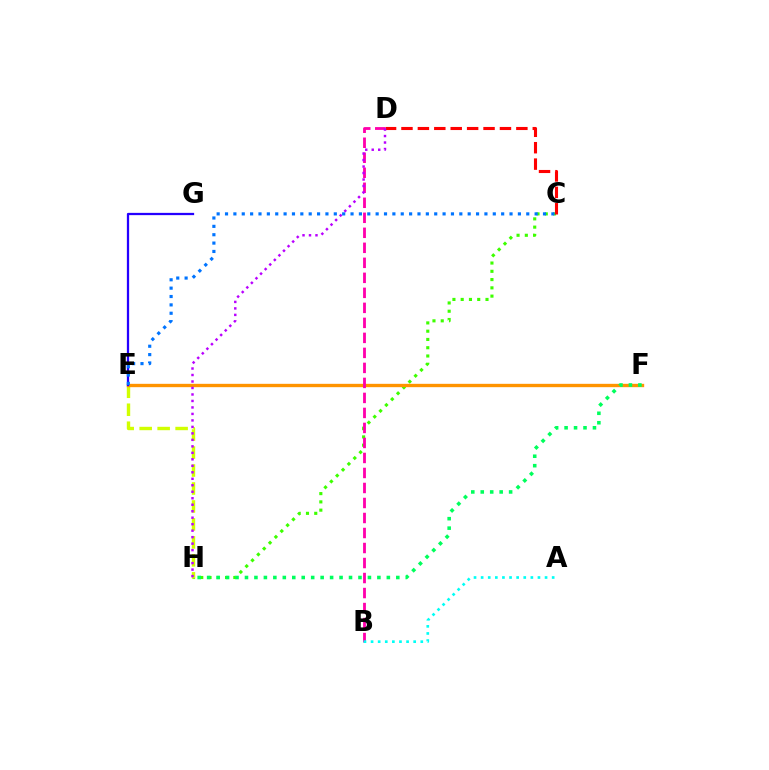{('C', 'H'): [{'color': '#3dff00', 'line_style': 'dotted', 'thickness': 2.25}], ('C', 'D'): [{'color': '#ff0000', 'line_style': 'dashed', 'thickness': 2.23}], ('E', 'H'): [{'color': '#d1ff00', 'line_style': 'dashed', 'thickness': 2.44}], ('E', 'F'): [{'color': '#ff9400', 'line_style': 'solid', 'thickness': 2.41}], ('B', 'D'): [{'color': '#ff00ac', 'line_style': 'dashed', 'thickness': 2.04}], ('A', 'B'): [{'color': '#00fff6', 'line_style': 'dotted', 'thickness': 1.93}], ('D', 'H'): [{'color': '#b900ff', 'line_style': 'dotted', 'thickness': 1.76}], ('F', 'H'): [{'color': '#00ff5c', 'line_style': 'dotted', 'thickness': 2.57}], ('E', 'G'): [{'color': '#2500ff', 'line_style': 'solid', 'thickness': 1.63}], ('C', 'E'): [{'color': '#0074ff', 'line_style': 'dotted', 'thickness': 2.27}]}